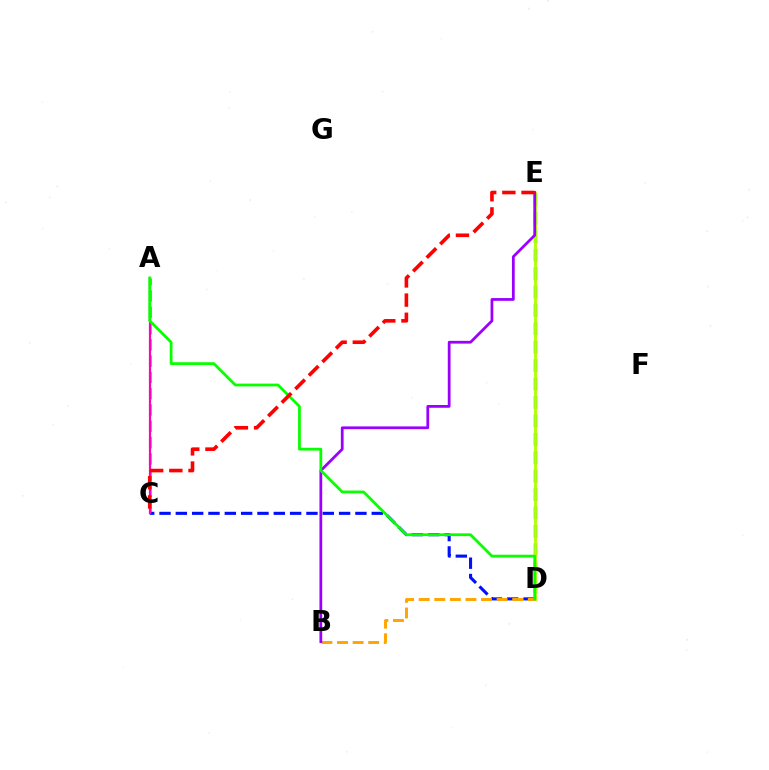{('D', 'E'): [{'color': '#00b5ff', 'line_style': 'dashed', 'thickness': 2.5}, {'color': '#b3ff00', 'line_style': 'solid', 'thickness': 2.05}], ('A', 'C'): [{'color': '#00ff9d', 'line_style': 'dashed', 'thickness': 2.21}, {'color': '#ff00bd', 'line_style': 'solid', 'thickness': 1.58}], ('C', 'D'): [{'color': '#0010ff', 'line_style': 'dashed', 'thickness': 2.22}], ('B', 'D'): [{'color': '#ffa500', 'line_style': 'dashed', 'thickness': 2.12}], ('B', 'E'): [{'color': '#9b00ff', 'line_style': 'solid', 'thickness': 1.99}], ('A', 'D'): [{'color': '#08ff00', 'line_style': 'solid', 'thickness': 2.0}], ('C', 'E'): [{'color': '#ff0000', 'line_style': 'dashed', 'thickness': 2.6}]}